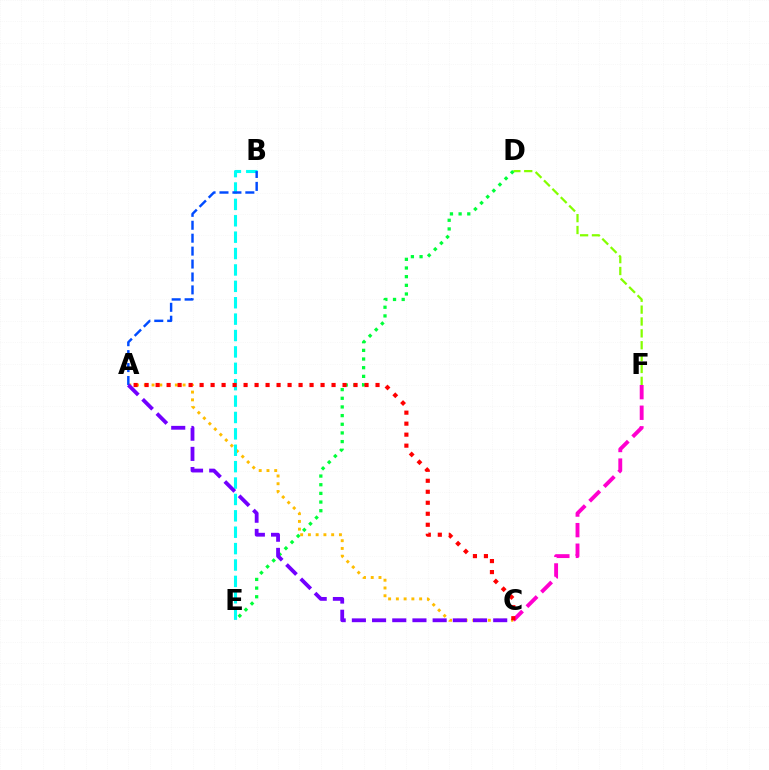{('A', 'C'): [{'color': '#ffbd00', 'line_style': 'dotted', 'thickness': 2.11}, {'color': '#ff0000', 'line_style': 'dotted', 'thickness': 2.99}, {'color': '#7200ff', 'line_style': 'dashed', 'thickness': 2.74}], ('B', 'E'): [{'color': '#00fff6', 'line_style': 'dashed', 'thickness': 2.23}], ('C', 'F'): [{'color': '#ff00cf', 'line_style': 'dashed', 'thickness': 2.79}], ('A', 'B'): [{'color': '#004bff', 'line_style': 'dashed', 'thickness': 1.76}], ('D', 'F'): [{'color': '#84ff00', 'line_style': 'dashed', 'thickness': 1.61}], ('D', 'E'): [{'color': '#00ff39', 'line_style': 'dotted', 'thickness': 2.35}]}